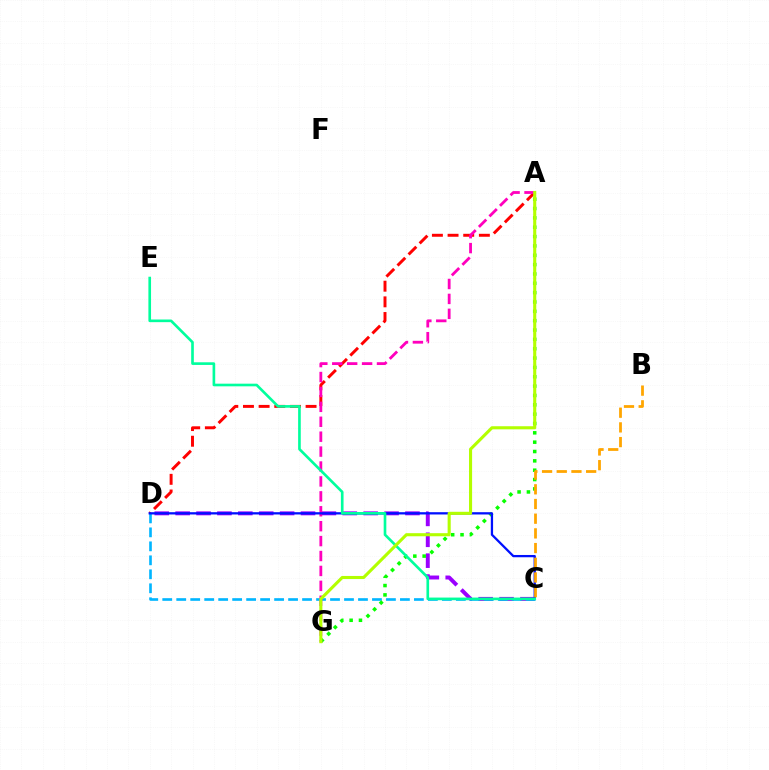{('C', 'D'): [{'color': '#9b00ff', 'line_style': 'dashed', 'thickness': 2.84}, {'color': '#00b5ff', 'line_style': 'dashed', 'thickness': 1.9}, {'color': '#0010ff', 'line_style': 'solid', 'thickness': 1.64}], ('A', 'D'): [{'color': '#ff0000', 'line_style': 'dashed', 'thickness': 2.13}], ('A', 'G'): [{'color': '#08ff00', 'line_style': 'dotted', 'thickness': 2.54}, {'color': '#ff00bd', 'line_style': 'dashed', 'thickness': 2.03}, {'color': '#b3ff00', 'line_style': 'solid', 'thickness': 2.22}], ('C', 'E'): [{'color': '#00ff9d', 'line_style': 'solid', 'thickness': 1.91}], ('B', 'C'): [{'color': '#ffa500', 'line_style': 'dashed', 'thickness': 2.0}]}